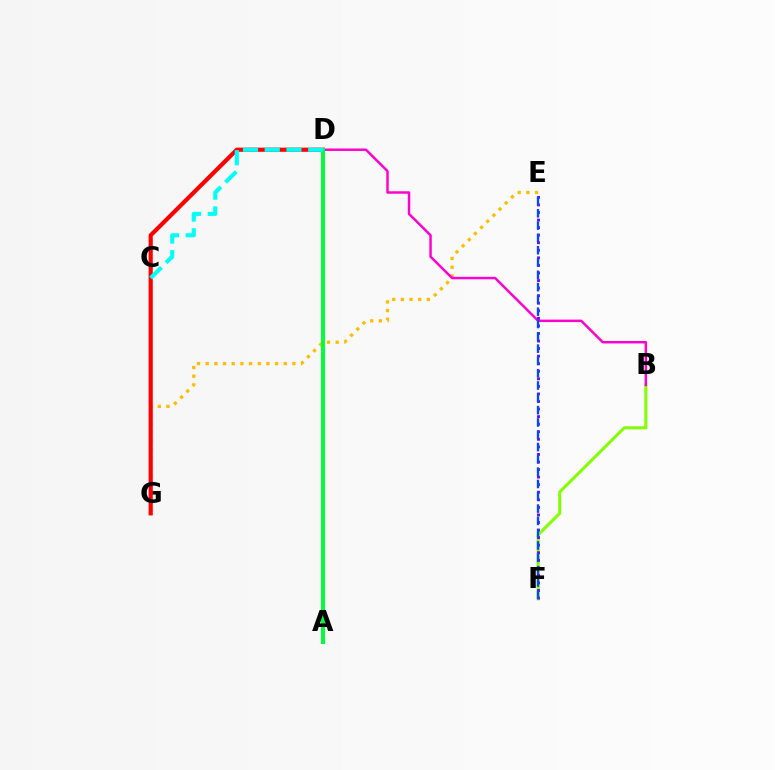{('B', 'F'): [{'color': '#84ff00', 'line_style': 'solid', 'thickness': 2.19}], ('E', 'G'): [{'color': '#ffbd00', 'line_style': 'dotted', 'thickness': 2.36}], ('B', 'D'): [{'color': '#ff00cf', 'line_style': 'solid', 'thickness': 1.77}], ('E', 'F'): [{'color': '#7200ff', 'line_style': 'dotted', 'thickness': 2.05}, {'color': '#004bff', 'line_style': 'dashed', 'thickness': 1.67}], ('D', 'G'): [{'color': '#ff0000', 'line_style': 'solid', 'thickness': 3.0}], ('A', 'D'): [{'color': '#00ff39', 'line_style': 'solid', 'thickness': 2.86}], ('C', 'D'): [{'color': '#00fff6', 'line_style': 'dashed', 'thickness': 2.95}]}